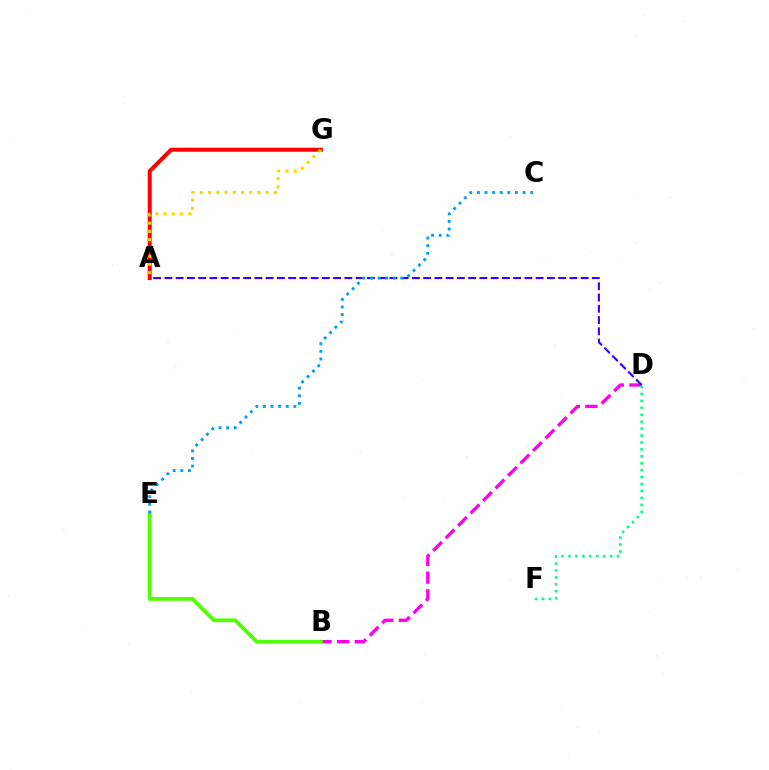{('B', 'D'): [{'color': '#ff00ed', 'line_style': 'dashed', 'thickness': 2.4}], ('A', 'G'): [{'color': '#ff0000', 'line_style': 'solid', 'thickness': 2.89}, {'color': '#ffd500', 'line_style': 'dotted', 'thickness': 2.24}], ('D', 'F'): [{'color': '#00ff86', 'line_style': 'dotted', 'thickness': 1.88}], ('A', 'D'): [{'color': '#3700ff', 'line_style': 'dashed', 'thickness': 1.53}], ('B', 'E'): [{'color': '#4fff00', 'line_style': 'solid', 'thickness': 2.71}], ('C', 'E'): [{'color': '#009eff', 'line_style': 'dotted', 'thickness': 2.07}]}